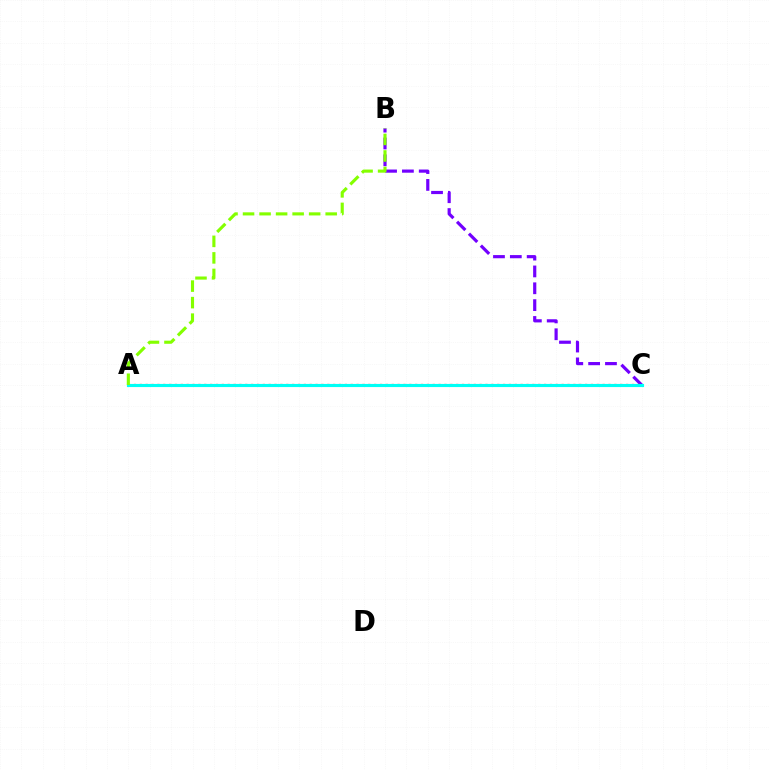{('B', 'C'): [{'color': '#7200ff', 'line_style': 'dashed', 'thickness': 2.29}], ('A', 'C'): [{'color': '#ff0000', 'line_style': 'dotted', 'thickness': 1.59}, {'color': '#00fff6', 'line_style': 'solid', 'thickness': 2.25}], ('A', 'B'): [{'color': '#84ff00', 'line_style': 'dashed', 'thickness': 2.25}]}